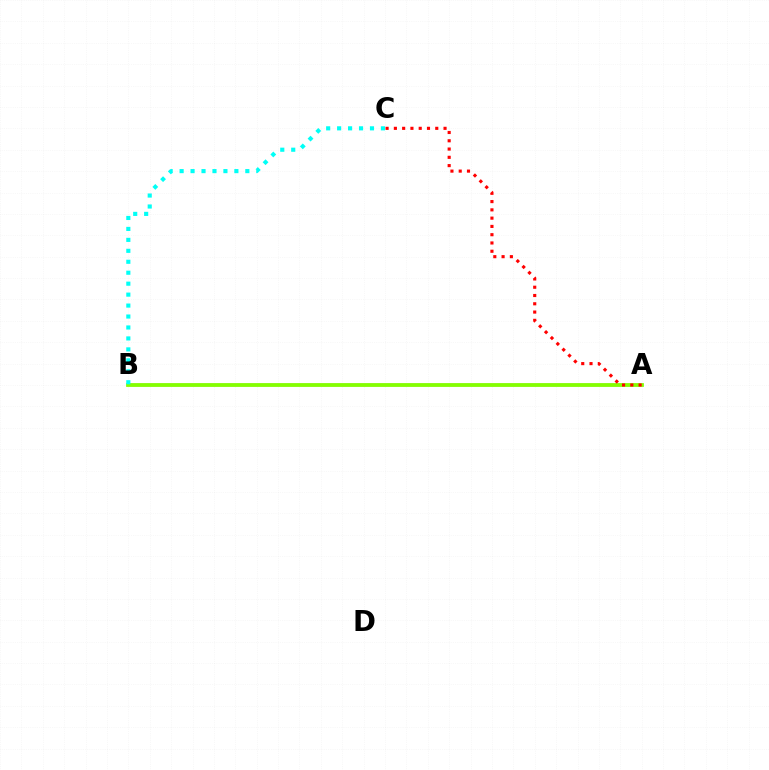{('A', 'B'): [{'color': '#7200ff', 'line_style': 'solid', 'thickness': 1.6}, {'color': '#84ff00', 'line_style': 'solid', 'thickness': 2.72}], ('A', 'C'): [{'color': '#ff0000', 'line_style': 'dotted', 'thickness': 2.25}], ('B', 'C'): [{'color': '#00fff6', 'line_style': 'dotted', 'thickness': 2.98}]}